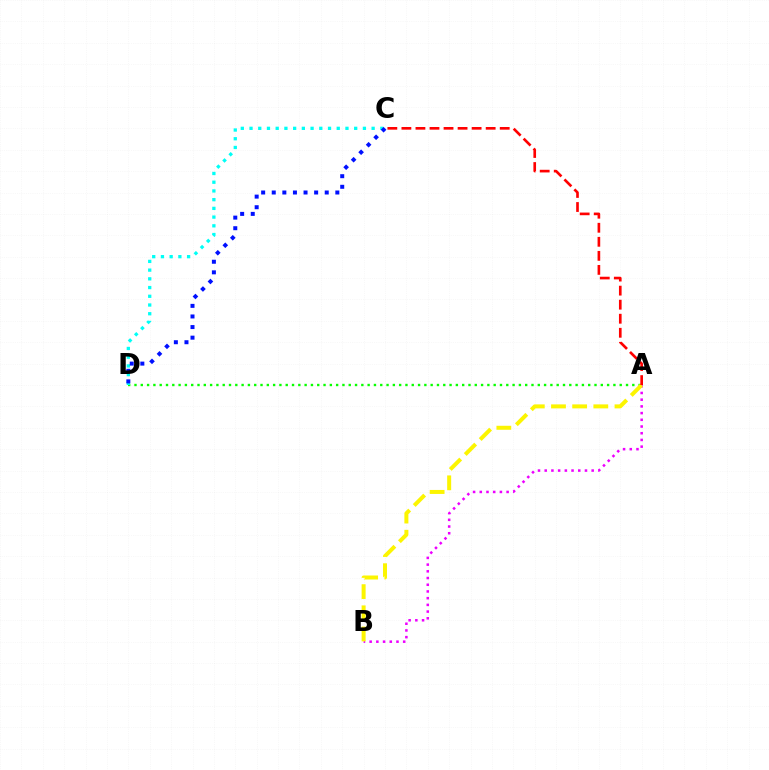{('A', 'D'): [{'color': '#08ff00', 'line_style': 'dotted', 'thickness': 1.71}], ('C', 'D'): [{'color': '#00fff6', 'line_style': 'dotted', 'thickness': 2.37}, {'color': '#0010ff', 'line_style': 'dotted', 'thickness': 2.88}], ('A', 'B'): [{'color': '#ee00ff', 'line_style': 'dotted', 'thickness': 1.82}, {'color': '#fcf500', 'line_style': 'dashed', 'thickness': 2.88}], ('A', 'C'): [{'color': '#ff0000', 'line_style': 'dashed', 'thickness': 1.91}]}